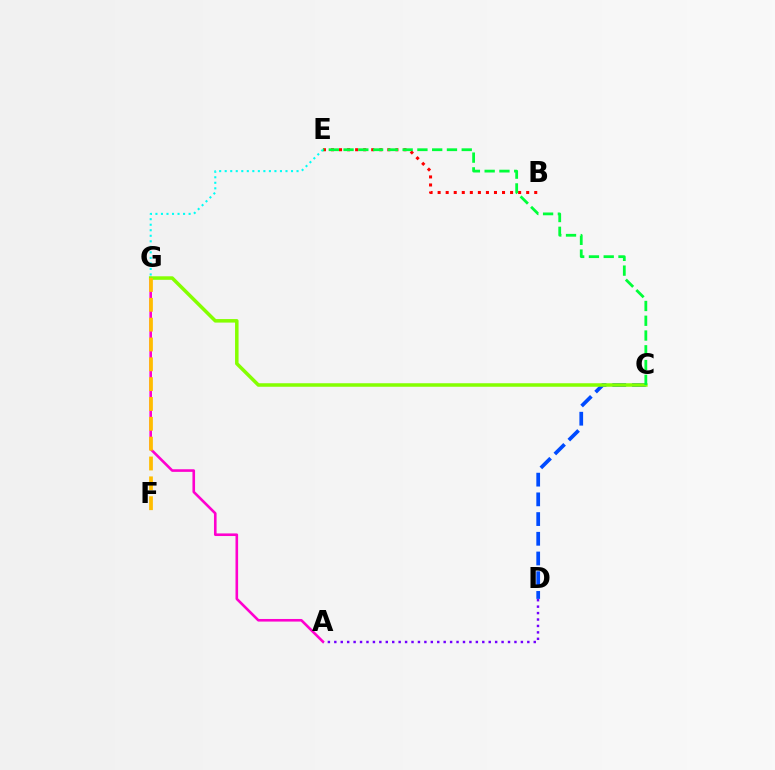{('A', 'D'): [{'color': '#7200ff', 'line_style': 'dotted', 'thickness': 1.75}], ('B', 'E'): [{'color': '#ff0000', 'line_style': 'dotted', 'thickness': 2.19}], ('A', 'G'): [{'color': '#ff00cf', 'line_style': 'solid', 'thickness': 1.88}], ('E', 'G'): [{'color': '#00fff6', 'line_style': 'dotted', 'thickness': 1.5}], ('C', 'D'): [{'color': '#004bff', 'line_style': 'dashed', 'thickness': 2.68}], ('C', 'G'): [{'color': '#84ff00', 'line_style': 'solid', 'thickness': 2.53}], ('F', 'G'): [{'color': '#ffbd00', 'line_style': 'dashed', 'thickness': 2.7}], ('C', 'E'): [{'color': '#00ff39', 'line_style': 'dashed', 'thickness': 2.01}]}